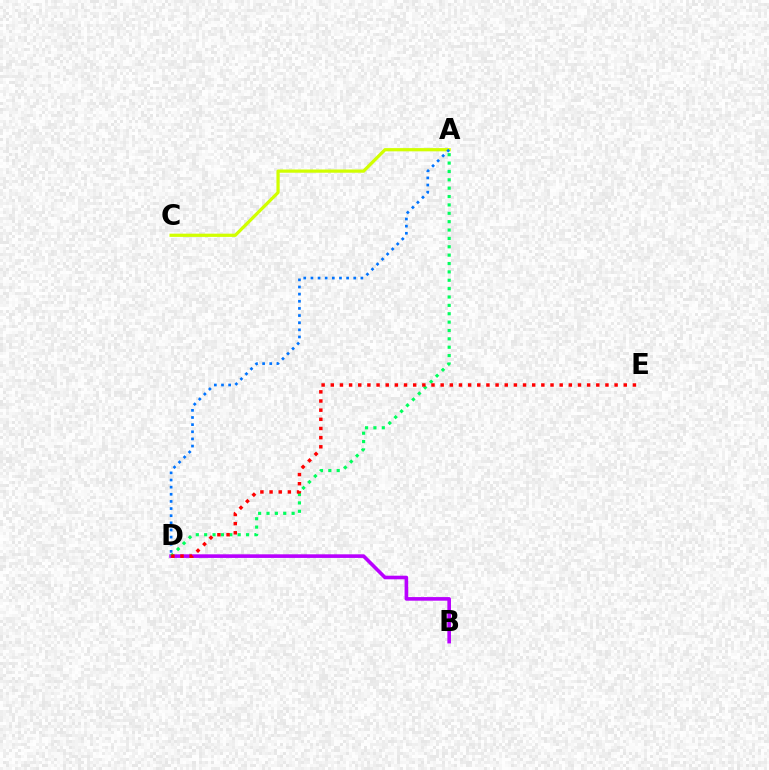{('B', 'D'): [{'color': '#b900ff', 'line_style': 'solid', 'thickness': 2.6}], ('A', 'C'): [{'color': '#d1ff00', 'line_style': 'solid', 'thickness': 2.33}], ('A', 'D'): [{'color': '#00ff5c', 'line_style': 'dotted', 'thickness': 2.27}, {'color': '#0074ff', 'line_style': 'dotted', 'thickness': 1.94}], ('D', 'E'): [{'color': '#ff0000', 'line_style': 'dotted', 'thickness': 2.49}]}